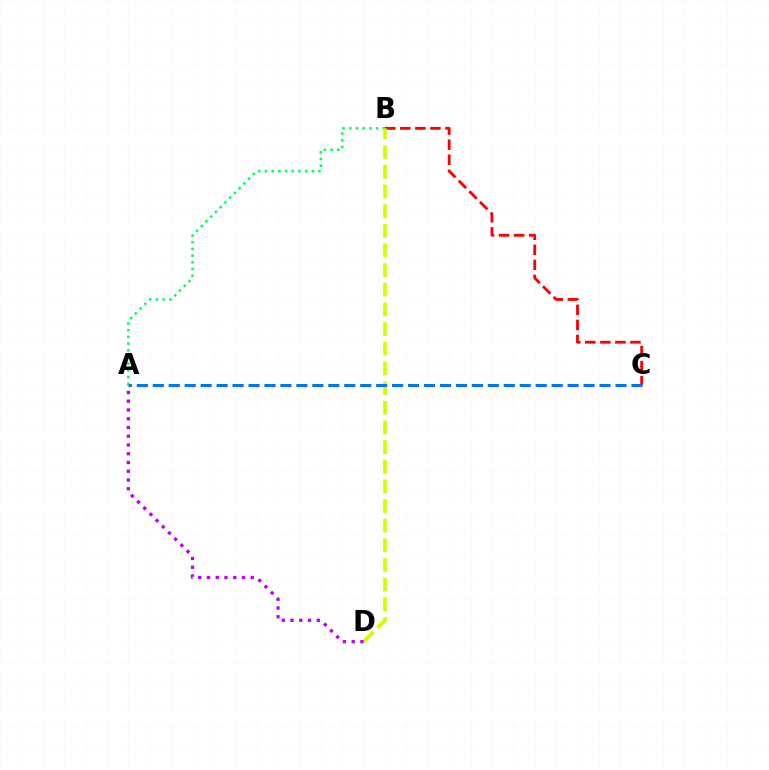{('A', 'B'): [{'color': '#00ff5c', 'line_style': 'dotted', 'thickness': 1.82}], ('B', 'C'): [{'color': '#ff0000', 'line_style': 'dashed', 'thickness': 2.05}], ('B', 'D'): [{'color': '#d1ff00', 'line_style': 'dashed', 'thickness': 2.67}], ('A', 'C'): [{'color': '#0074ff', 'line_style': 'dashed', 'thickness': 2.17}], ('A', 'D'): [{'color': '#b900ff', 'line_style': 'dotted', 'thickness': 2.38}]}